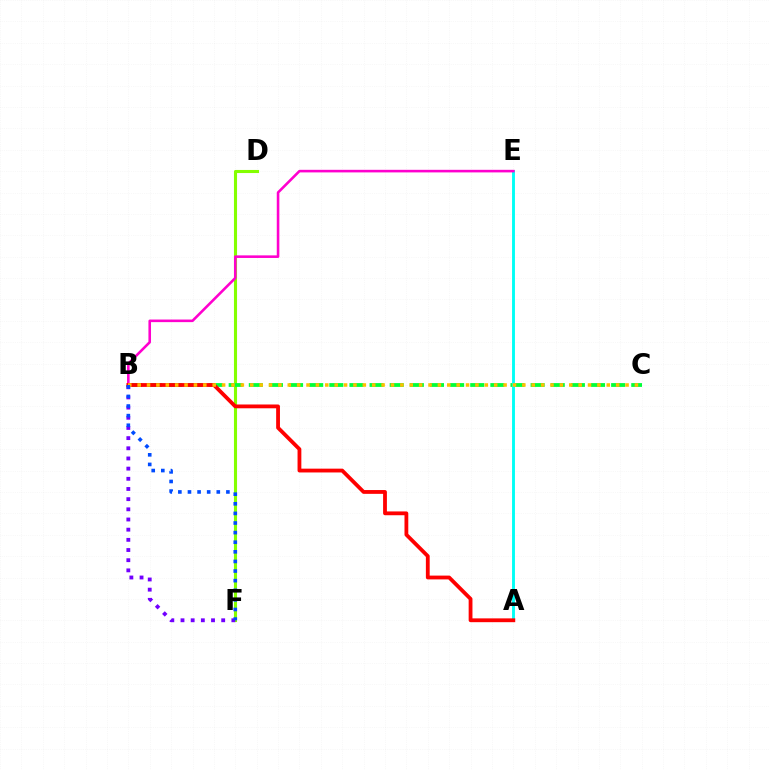{('D', 'F'): [{'color': '#84ff00', 'line_style': 'solid', 'thickness': 2.23}], ('B', 'F'): [{'color': '#7200ff', 'line_style': 'dotted', 'thickness': 2.76}, {'color': '#004bff', 'line_style': 'dotted', 'thickness': 2.61}], ('B', 'C'): [{'color': '#00ff39', 'line_style': 'dashed', 'thickness': 2.73}, {'color': '#ffbd00', 'line_style': 'dotted', 'thickness': 2.55}], ('A', 'E'): [{'color': '#00fff6', 'line_style': 'solid', 'thickness': 2.08}], ('B', 'E'): [{'color': '#ff00cf', 'line_style': 'solid', 'thickness': 1.86}], ('A', 'B'): [{'color': '#ff0000', 'line_style': 'solid', 'thickness': 2.74}]}